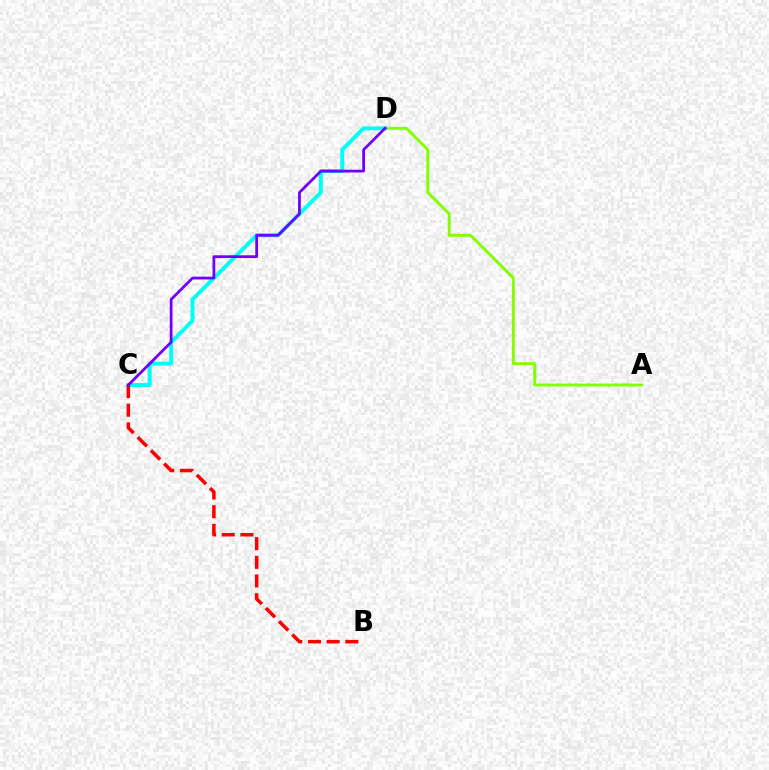{('A', 'D'): [{'color': '#84ff00', 'line_style': 'solid', 'thickness': 2.1}], ('C', 'D'): [{'color': '#00fff6', 'line_style': 'solid', 'thickness': 2.83}, {'color': '#7200ff', 'line_style': 'solid', 'thickness': 1.99}], ('B', 'C'): [{'color': '#ff0000', 'line_style': 'dashed', 'thickness': 2.54}]}